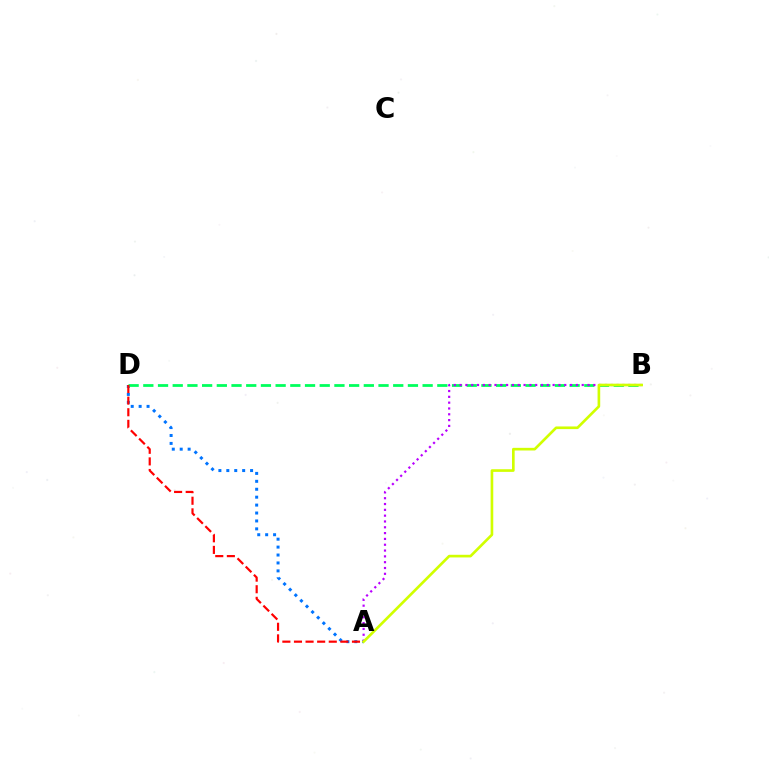{('A', 'D'): [{'color': '#0074ff', 'line_style': 'dotted', 'thickness': 2.15}, {'color': '#ff0000', 'line_style': 'dashed', 'thickness': 1.58}], ('B', 'D'): [{'color': '#00ff5c', 'line_style': 'dashed', 'thickness': 2.0}], ('A', 'B'): [{'color': '#b900ff', 'line_style': 'dotted', 'thickness': 1.58}, {'color': '#d1ff00', 'line_style': 'solid', 'thickness': 1.91}]}